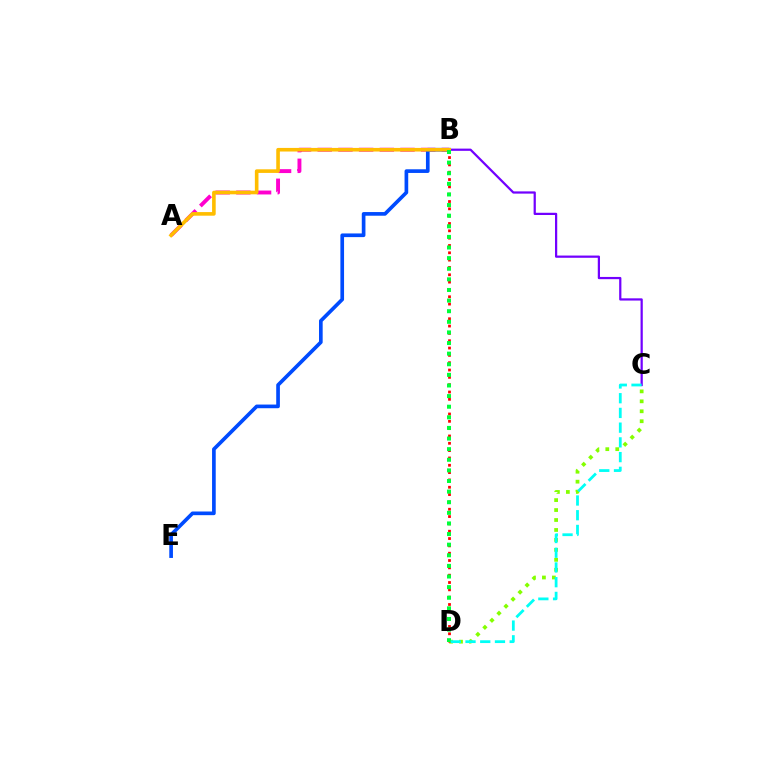{('C', 'D'): [{'color': '#84ff00', 'line_style': 'dotted', 'thickness': 2.7}, {'color': '#00fff6', 'line_style': 'dashed', 'thickness': 2.0}], ('A', 'B'): [{'color': '#ff00cf', 'line_style': 'dashed', 'thickness': 2.81}, {'color': '#ffbd00', 'line_style': 'solid', 'thickness': 2.6}], ('B', 'C'): [{'color': '#7200ff', 'line_style': 'solid', 'thickness': 1.61}], ('B', 'E'): [{'color': '#004bff', 'line_style': 'solid', 'thickness': 2.64}], ('B', 'D'): [{'color': '#ff0000', 'line_style': 'dotted', 'thickness': 1.99}, {'color': '#00ff39', 'line_style': 'dotted', 'thickness': 2.88}]}